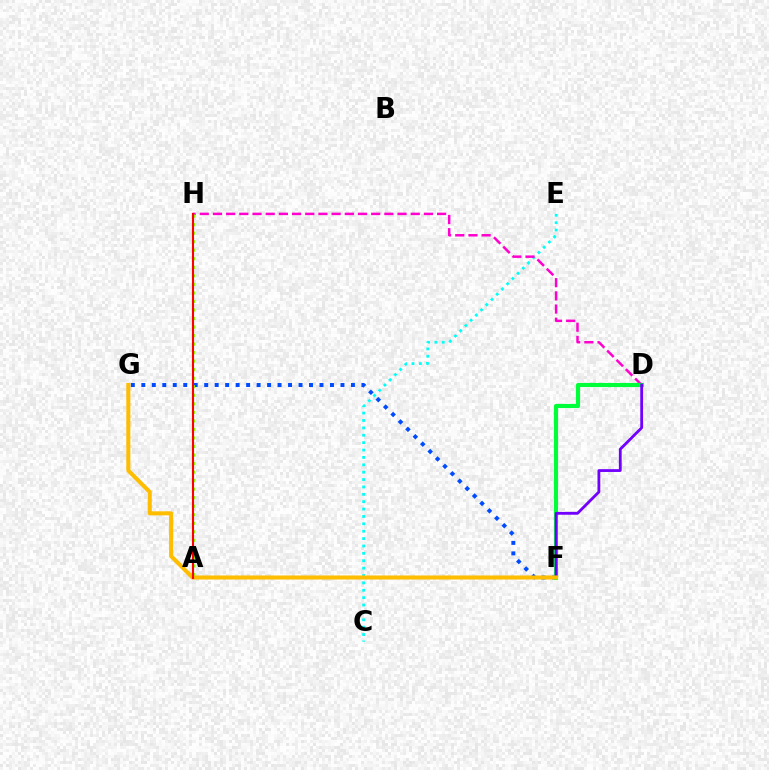{('C', 'E'): [{'color': '#00fff6', 'line_style': 'dotted', 'thickness': 2.01}], ('D', 'H'): [{'color': '#ff00cf', 'line_style': 'dashed', 'thickness': 1.79}], ('F', 'G'): [{'color': '#004bff', 'line_style': 'dotted', 'thickness': 2.85}, {'color': '#ffbd00', 'line_style': 'solid', 'thickness': 2.92}], ('A', 'H'): [{'color': '#84ff00', 'line_style': 'dotted', 'thickness': 2.32}, {'color': '#ff0000', 'line_style': 'solid', 'thickness': 1.51}], ('D', 'F'): [{'color': '#00ff39', 'line_style': 'solid', 'thickness': 2.98}, {'color': '#7200ff', 'line_style': 'solid', 'thickness': 2.02}]}